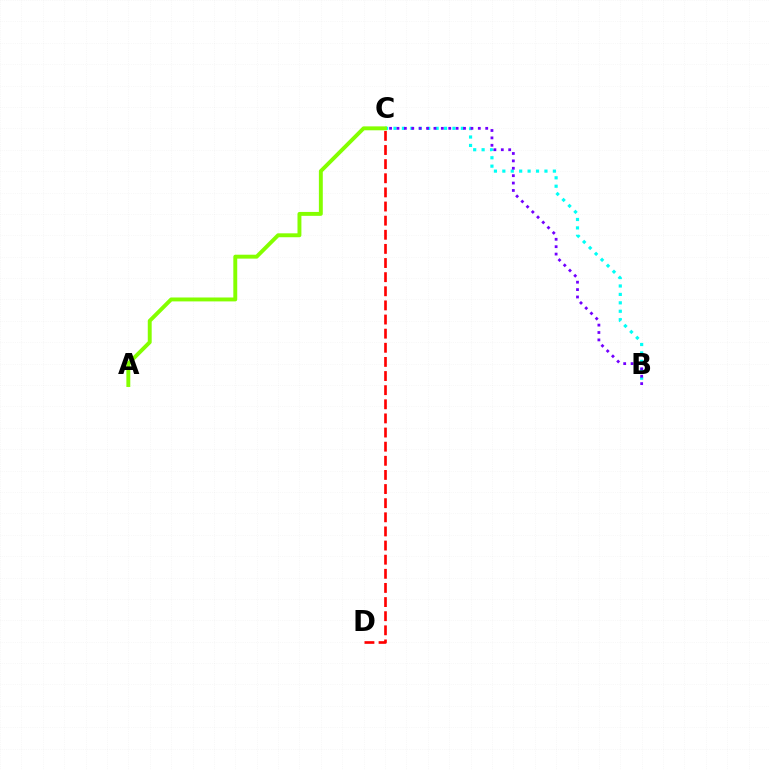{('B', 'C'): [{'color': '#00fff6', 'line_style': 'dotted', 'thickness': 2.29}, {'color': '#7200ff', 'line_style': 'dotted', 'thickness': 2.01}], ('A', 'C'): [{'color': '#84ff00', 'line_style': 'solid', 'thickness': 2.82}], ('C', 'D'): [{'color': '#ff0000', 'line_style': 'dashed', 'thickness': 1.92}]}